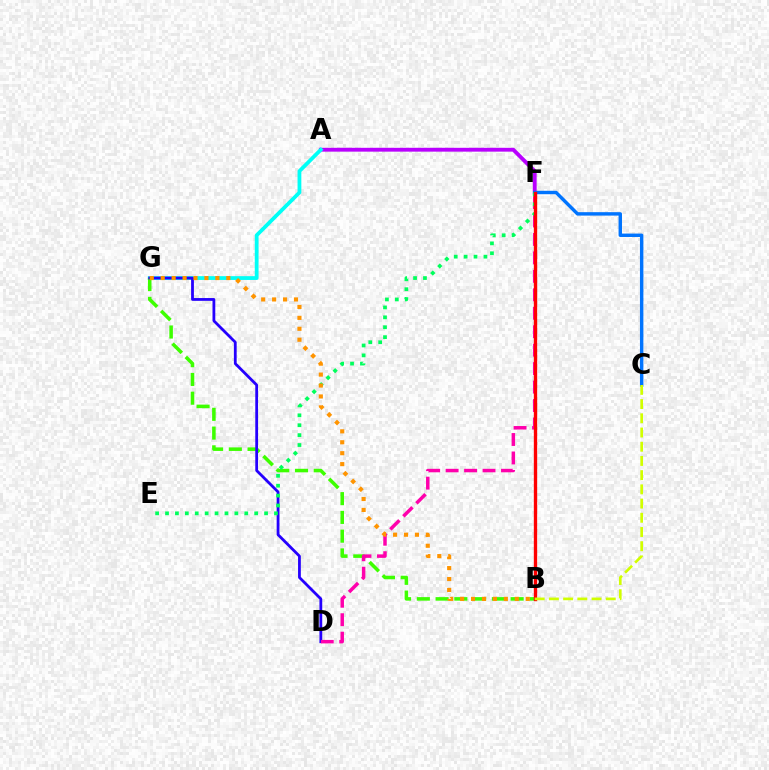{('A', 'F'): [{'color': '#b900ff', 'line_style': 'solid', 'thickness': 2.76}], ('A', 'G'): [{'color': '#00fff6', 'line_style': 'solid', 'thickness': 2.73}], ('B', 'G'): [{'color': '#3dff00', 'line_style': 'dashed', 'thickness': 2.55}, {'color': '#ff9400', 'line_style': 'dotted', 'thickness': 2.97}], ('D', 'G'): [{'color': '#2500ff', 'line_style': 'solid', 'thickness': 2.01}], ('D', 'F'): [{'color': '#ff00ac', 'line_style': 'dashed', 'thickness': 2.51}], ('C', 'F'): [{'color': '#0074ff', 'line_style': 'solid', 'thickness': 2.47}], ('E', 'F'): [{'color': '#00ff5c', 'line_style': 'dotted', 'thickness': 2.69}], ('B', 'F'): [{'color': '#ff0000', 'line_style': 'solid', 'thickness': 2.41}], ('B', 'C'): [{'color': '#d1ff00', 'line_style': 'dashed', 'thickness': 1.93}]}